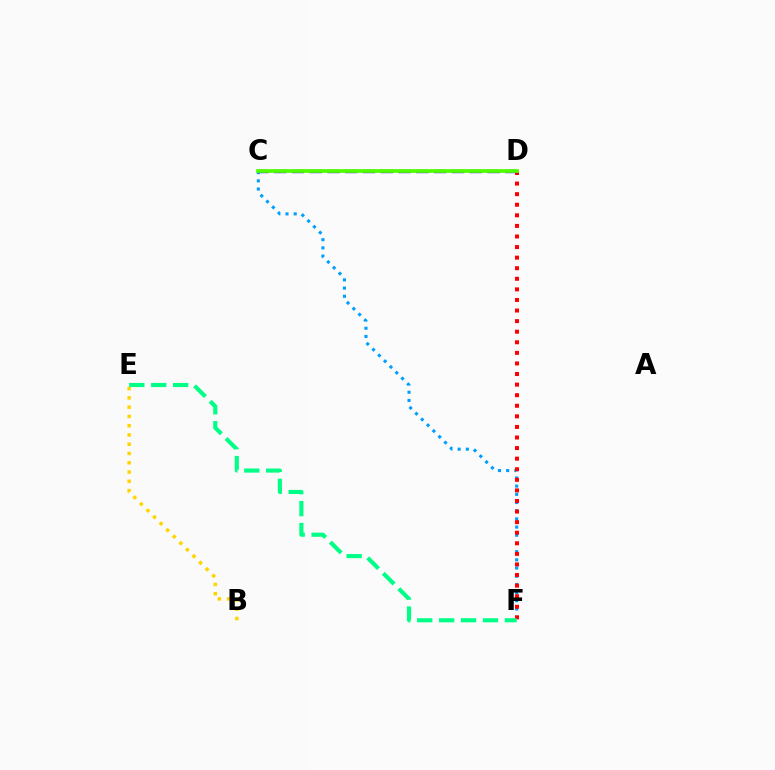{('C', 'F'): [{'color': '#009eff', 'line_style': 'dotted', 'thickness': 2.23}], ('D', 'F'): [{'color': '#ff0000', 'line_style': 'dotted', 'thickness': 2.87}], ('C', 'D'): [{'color': '#3700ff', 'line_style': 'dashed', 'thickness': 2.42}, {'color': '#ff00ed', 'line_style': 'dashed', 'thickness': 1.61}, {'color': '#4fff00', 'line_style': 'solid', 'thickness': 2.7}], ('B', 'E'): [{'color': '#ffd500', 'line_style': 'dotted', 'thickness': 2.52}], ('E', 'F'): [{'color': '#00ff86', 'line_style': 'dashed', 'thickness': 2.98}]}